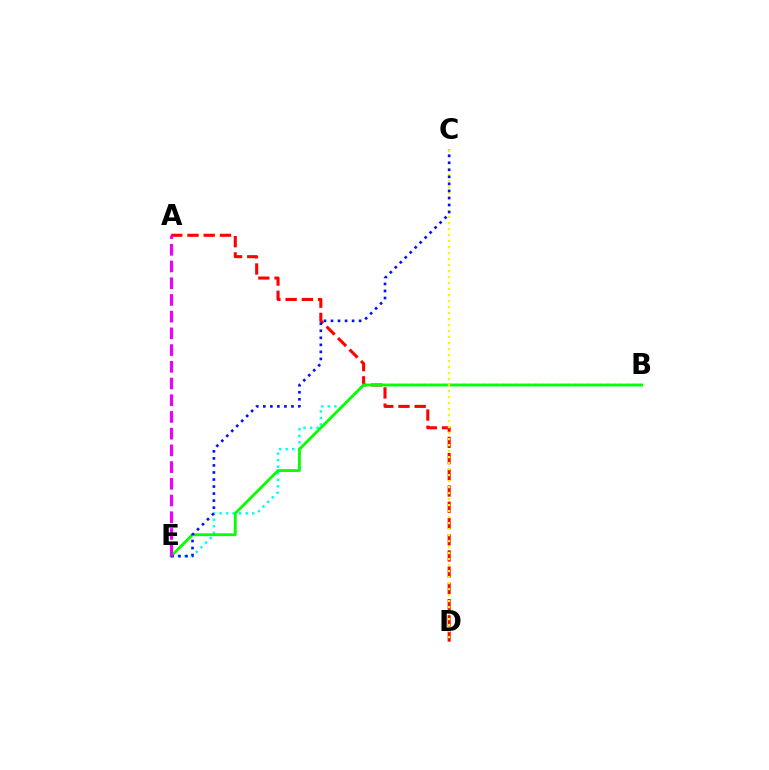{('A', 'D'): [{'color': '#ff0000', 'line_style': 'dashed', 'thickness': 2.2}], ('B', 'E'): [{'color': '#00fff6', 'line_style': 'dotted', 'thickness': 1.78}, {'color': '#08ff00', 'line_style': 'solid', 'thickness': 2.03}], ('C', 'D'): [{'color': '#fcf500', 'line_style': 'dotted', 'thickness': 1.63}], ('C', 'E'): [{'color': '#0010ff', 'line_style': 'dotted', 'thickness': 1.91}], ('A', 'E'): [{'color': '#ee00ff', 'line_style': 'dashed', 'thickness': 2.27}]}